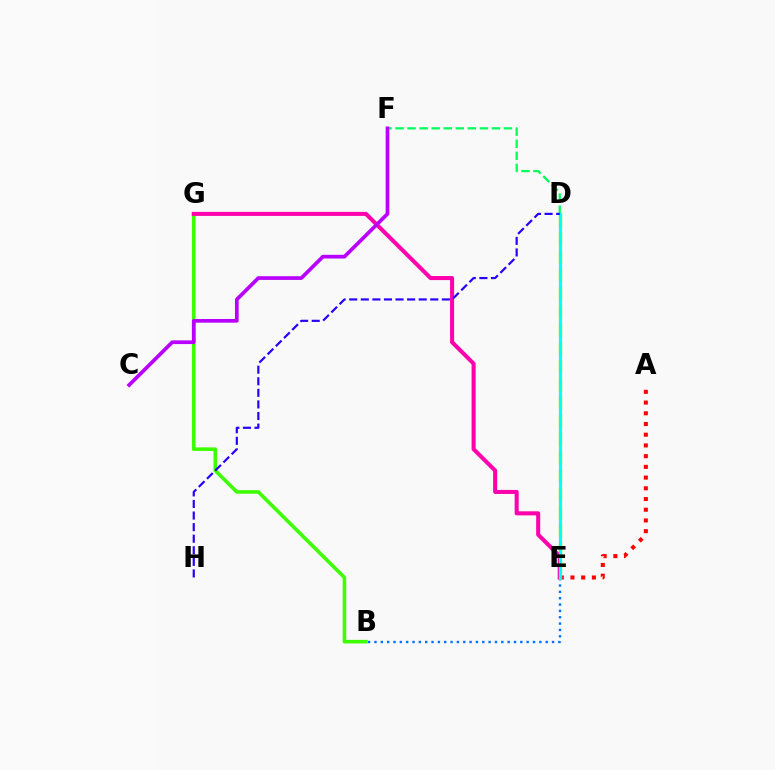{('B', 'E'): [{'color': '#0074ff', 'line_style': 'dotted', 'thickness': 1.72}], ('D', 'F'): [{'color': '#00ff5c', 'line_style': 'dashed', 'thickness': 1.64}], ('A', 'E'): [{'color': '#ff0000', 'line_style': 'dotted', 'thickness': 2.91}], ('D', 'E'): [{'color': '#d1ff00', 'line_style': 'dashed', 'thickness': 2.48}, {'color': '#ff9400', 'line_style': 'dotted', 'thickness': 2.14}, {'color': '#00fff6', 'line_style': 'solid', 'thickness': 2.32}], ('B', 'G'): [{'color': '#3dff00', 'line_style': 'solid', 'thickness': 2.58}], ('E', 'G'): [{'color': '#ff00ac', 'line_style': 'solid', 'thickness': 2.91}], ('C', 'F'): [{'color': '#b900ff', 'line_style': 'solid', 'thickness': 2.67}], ('D', 'H'): [{'color': '#2500ff', 'line_style': 'dashed', 'thickness': 1.57}]}